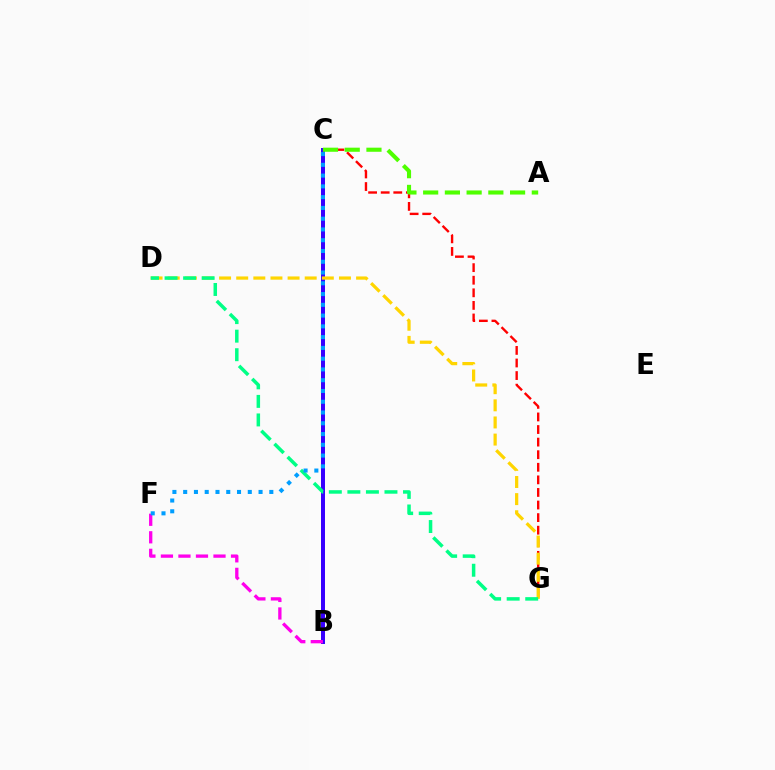{('C', 'G'): [{'color': '#ff0000', 'line_style': 'dashed', 'thickness': 1.71}], ('B', 'C'): [{'color': '#3700ff', 'line_style': 'solid', 'thickness': 2.87}], ('D', 'G'): [{'color': '#ffd500', 'line_style': 'dashed', 'thickness': 2.33}, {'color': '#00ff86', 'line_style': 'dashed', 'thickness': 2.52}], ('A', 'C'): [{'color': '#4fff00', 'line_style': 'dashed', 'thickness': 2.95}], ('B', 'F'): [{'color': '#ff00ed', 'line_style': 'dashed', 'thickness': 2.38}], ('C', 'F'): [{'color': '#009eff', 'line_style': 'dotted', 'thickness': 2.93}]}